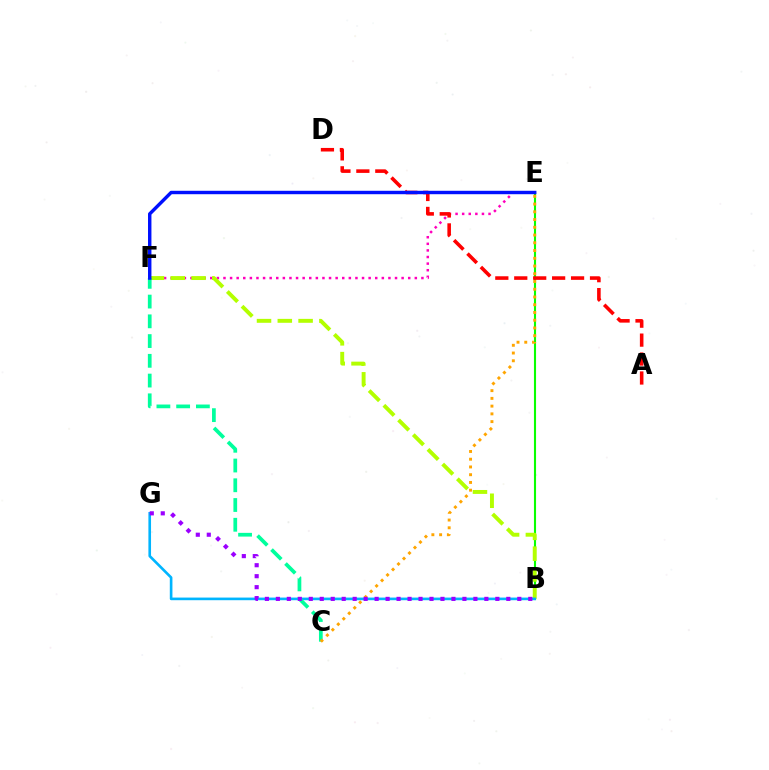{('E', 'F'): [{'color': '#ff00bd', 'line_style': 'dotted', 'thickness': 1.79}, {'color': '#0010ff', 'line_style': 'solid', 'thickness': 2.46}], ('B', 'E'): [{'color': '#08ff00', 'line_style': 'solid', 'thickness': 1.52}], ('B', 'F'): [{'color': '#b3ff00', 'line_style': 'dashed', 'thickness': 2.82}], ('B', 'G'): [{'color': '#00b5ff', 'line_style': 'solid', 'thickness': 1.9}, {'color': '#9b00ff', 'line_style': 'dotted', 'thickness': 2.98}], ('C', 'F'): [{'color': '#00ff9d', 'line_style': 'dashed', 'thickness': 2.68}], ('C', 'E'): [{'color': '#ffa500', 'line_style': 'dotted', 'thickness': 2.1}], ('A', 'D'): [{'color': '#ff0000', 'line_style': 'dashed', 'thickness': 2.57}]}